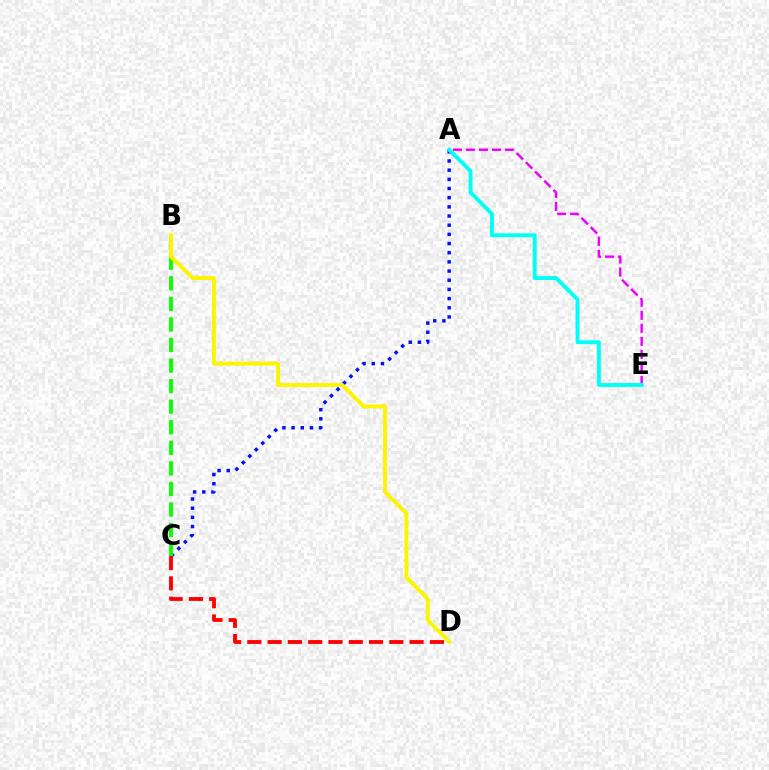{('A', 'E'): [{'color': '#ee00ff', 'line_style': 'dashed', 'thickness': 1.77}, {'color': '#00fff6', 'line_style': 'solid', 'thickness': 2.81}], ('A', 'C'): [{'color': '#0010ff', 'line_style': 'dotted', 'thickness': 2.49}], ('B', 'C'): [{'color': '#08ff00', 'line_style': 'dashed', 'thickness': 2.79}], ('B', 'D'): [{'color': '#fcf500', 'line_style': 'solid', 'thickness': 2.81}], ('C', 'D'): [{'color': '#ff0000', 'line_style': 'dashed', 'thickness': 2.76}]}